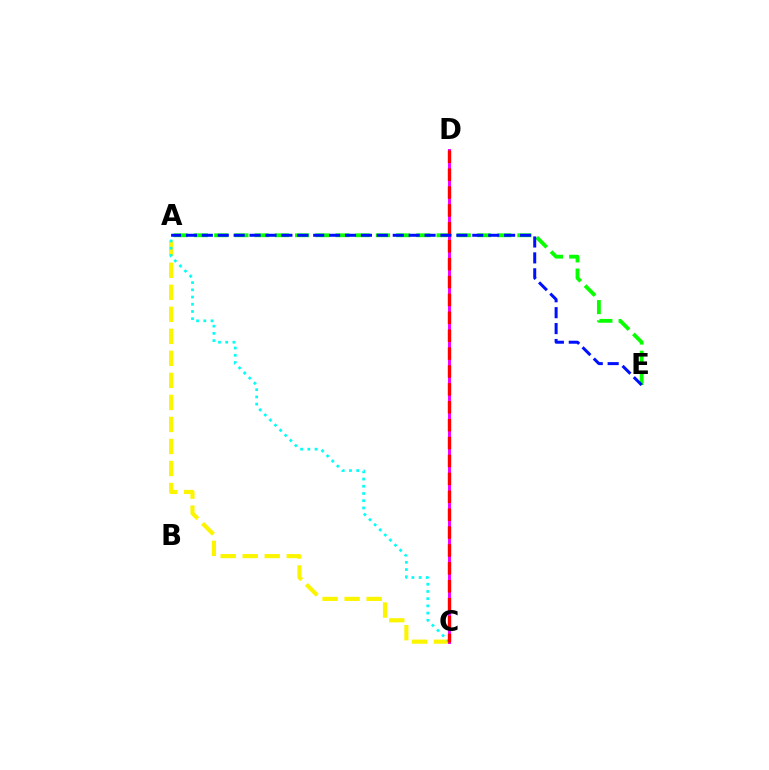{('A', 'C'): [{'color': '#fcf500', 'line_style': 'dashed', 'thickness': 2.99}, {'color': '#00fff6', 'line_style': 'dotted', 'thickness': 1.96}], ('A', 'E'): [{'color': '#08ff00', 'line_style': 'dashed', 'thickness': 2.75}, {'color': '#0010ff', 'line_style': 'dashed', 'thickness': 2.16}], ('C', 'D'): [{'color': '#ee00ff', 'line_style': 'solid', 'thickness': 2.11}, {'color': '#ff0000', 'line_style': 'dashed', 'thickness': 2.43}]}